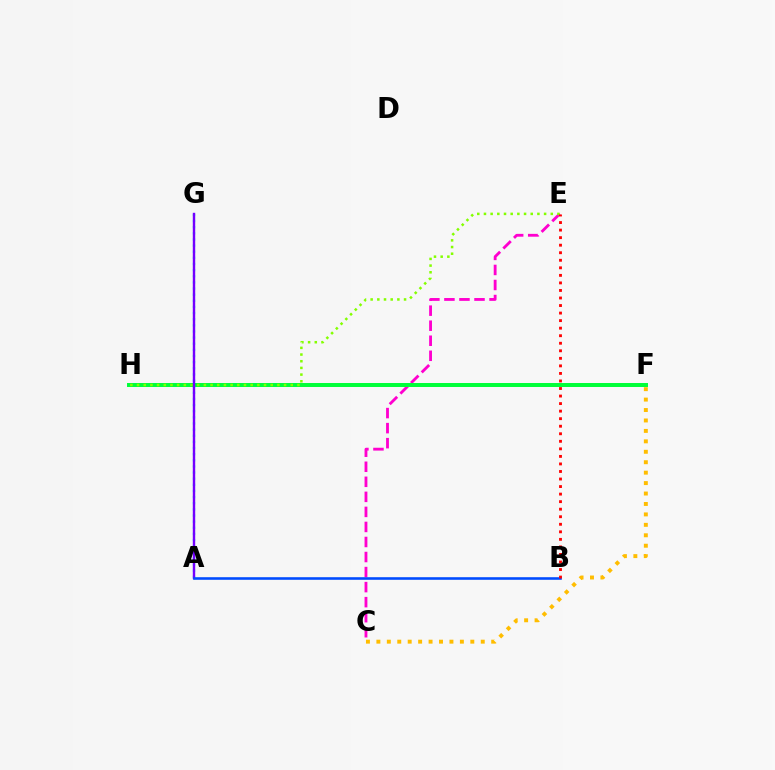{('C', 'E'): [{'color': '#ff00cf', 'line_style': 'dashed', 'thickness': 2.04}], ('F', 'H'): [{'color': '#00ff39', 'line_style': 'solid', 'thickness': 2.86}], ('A', 'G'): [{'color': '#00fff6', 'line_style': 'dotted', 'thickness': 1.67}, {'color': '#7200ff', 'line_style': 'solid', 'thickness': 1.73}], ('E', 'H'): [{'color': '#84ff00', 'line_style': 'dotted', 'thickness': 1.82}], ('A', 'B'): [{'color': '#004bff', 'line_style': 'solid', 'thickness': 1.86}], ('B', 'E'): [{'color': '#ff0000', 'line_style': 'dotted', 'thickness': 2.05}], ('C', 'F'): [{'color': '#ffbd00', 'line_style': 'dotted', 'thickness': 2.84}]}